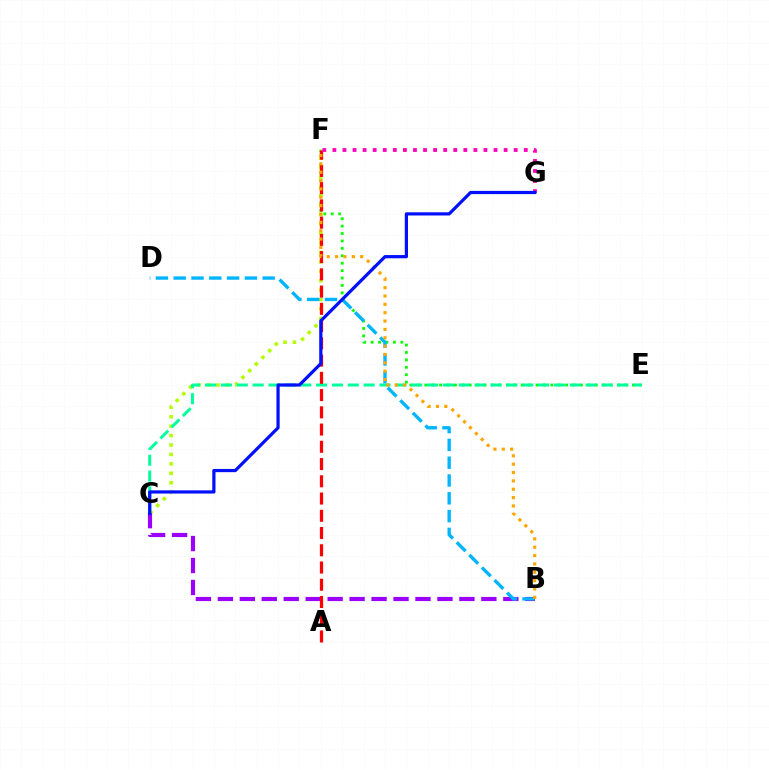{('E', 'F'): [{'color': '#08ff00', 'line_style': 'dotted', 'thickness': 2.01}], ('C', 'F'): [{'color': '#b3ff00', 'line_style': 'dotted', 'thickness': 2.56}], ('C', 'E'): [{'color': '#00ff9d', 'line_style': 'dashed', 'thickness': 2.15}], ('B', 'C'): [{'color': '#9b00ff', 'line_style': 'dashed', 'thickness': 2.98}], ('A', 'F'): [{'color': '#ff0000', 'line_style': 'dashed', 'thickness': 2.34}], ('B', 'D'): [{'color': '#00b5ff', 'line_style': 'dashed', 'thickness': 2.42}], ('B', 'F'): [{'color': '#ffa500', 'line_style': 'dotted', 'thickness': 2.27}], ('F', 'G'): [{'color': '#ff00bd', 'line_style': 'dotted', 'thickness': 2.74}], ('C', 'G'): [{'color': '#0010ff', 'line_style': 'solid', 'thickness': 2.31}]}